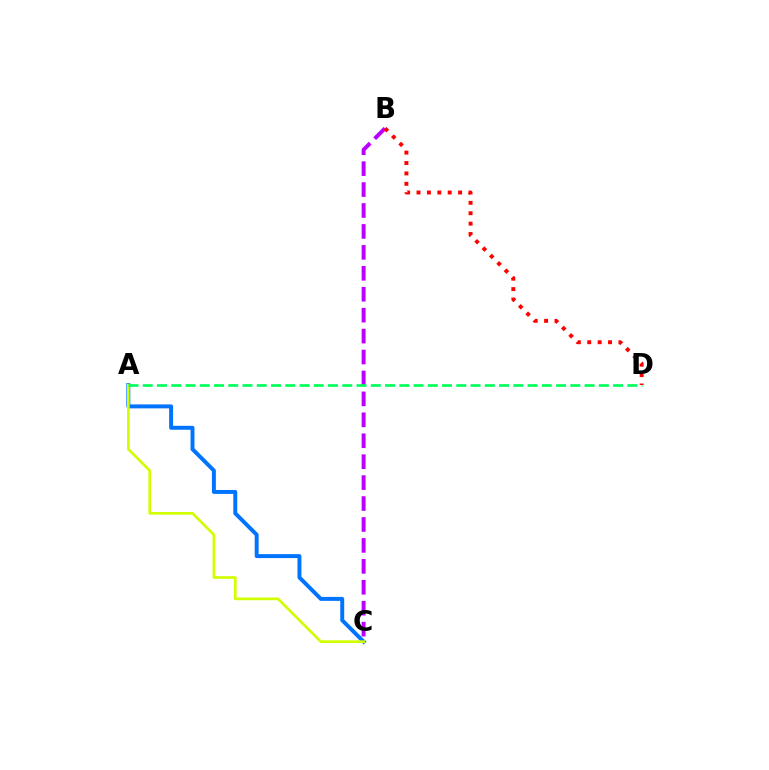{('A', 'C'): [{'color': '#0074ff', 'line_style': 'solid', 'thickness': 2.84}, {'color': '#d1ff00', 'line_style': 'solid', 'thickness': 1.94}], ('B', 'C'): [{'color': '#b900ff', 'line_style': 'dashed', 'thickness': 2.84}], ('A', 'D'): [{'color': '#00ff5c', 'line_style': 'dashed', 'thickness': 1.94}], ('B', 'D'): [{'color': '#ff0000', 'line_style': 'dotted', 'thickness': 2.82}]}